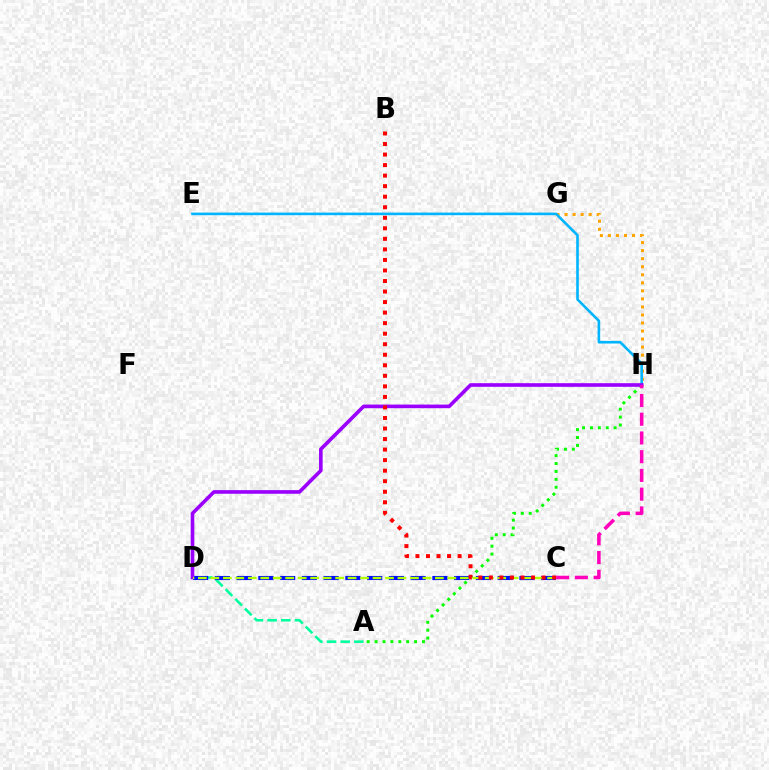{('A', 'H'): [{'color': '#08ff00', 'line_style': 'dotted', 'thickness': 2.15}], ('G', 'H'): [{'color': '#ffa500', 'line_style': 'dotted', 'thickness': 2.18}], ('E', 'H'): [{'color': '#00b5ff', 'line_style': 'solid', 'thickness': 1.88}], ('A', 'D'): [{'color': '#00ff9d', 'line_style': 'dashed', 'thickness': 1.86}], ('C', 'D'): [{'color': '#0010ff', 'line_style': 'dashed', 'thickness': 2.96}, {'color': '#b3ff00', 'line_style': 'dashed', 'thickness': 1.69}], ('D', 'H'): [{'color': '#9b00ff', 'line_style': 'solid', 'thickness': 2.61}], ('C', 'H'): [{'color': '#ff00bd', 'line_style': 'dashed', 'thickness': 2.54}], ('B', 'C'): [{'color': '#ff0000', 'line_style': 'dotted', 'thickness': 2.86}]}